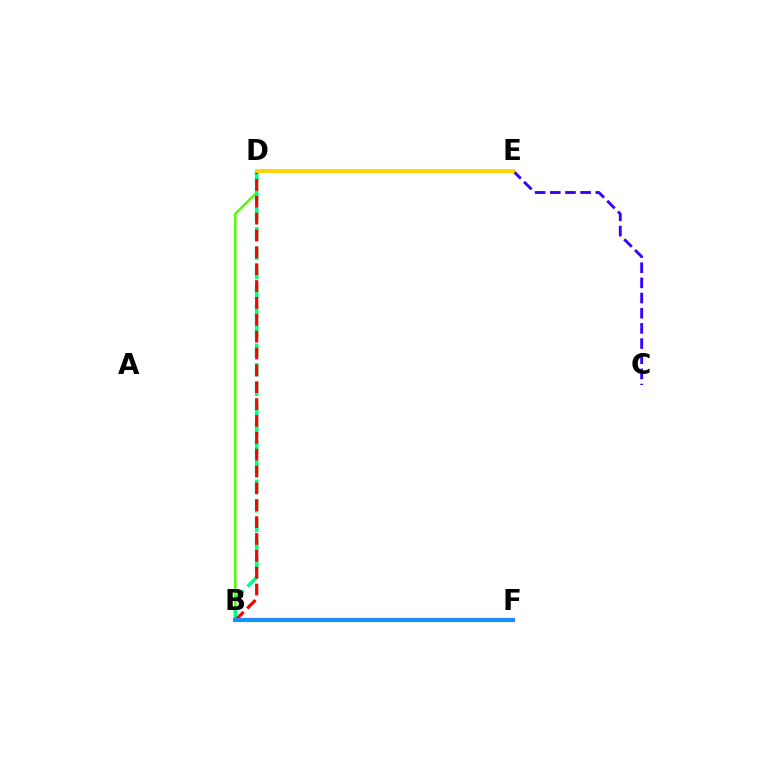{('C', 'E'): [{'color': '#3700ff', 'line_style': 'dashed', 'thickness': 2.06}], ('B', 'D'): [{'color': '#4fff00', 'line_style': 'solid', 'thickness': 1.8}, {'color': '#00ff86', 'line_style': 'dashed', 'thickness': 2.64}, {'color': '#ff0000', 'line_style': 'dashed', 'thickness': 2.29}], ('B', 'F'): [{'color': '#ff00ed', 'line_style': 'solid', 'thickness': 2.99}, {'color': '#009eff', 'line_style': 'solid', 'thickness': 2.62}], ('D', 'E'): [{'color': '#ffd500', 'line_style': 'solid', 'thickness': 2.76}]}